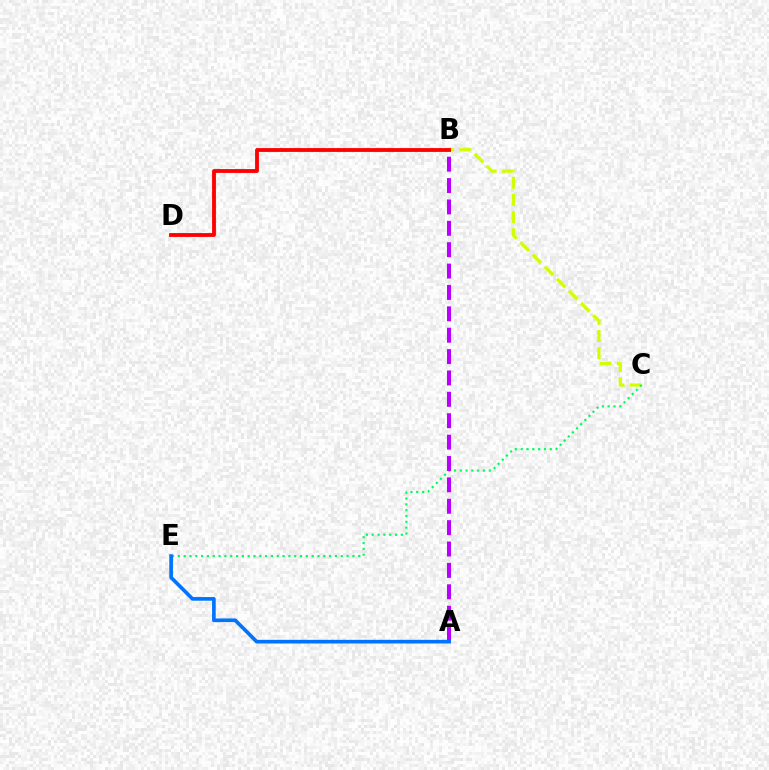{('B', 'C'): [{'color': '#d1ff00', 'line_style': 'dashed', 'thickness': 2.33}], ('C', 'E'): [{'color': '#00ff5c', 'line_style': 'dotted', 'thickness': 1.58}], ('A', 'B'): [{'color': '#b900ff', 'line_style': 'dashed', 'thickness': 2.9}], ('B', 'D'): [{'color': '#ff0000', 'line_style': 'solid', 'thickness': 2.76}], ('A', 'E'): [{'color': '#0074ff', 'line_style': 'solid', 'thickness': 2.64}]}